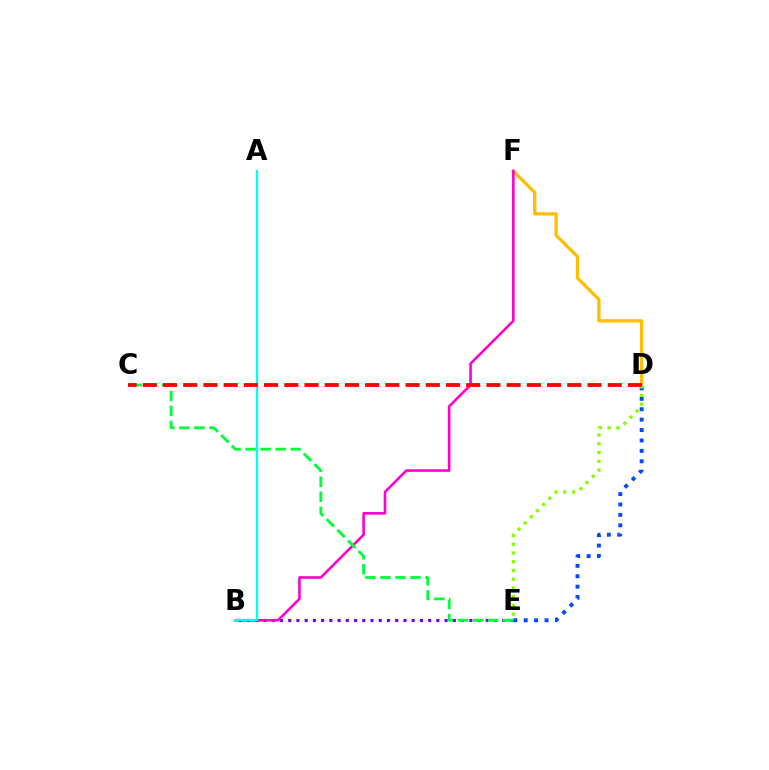{('D', 'F'): [{'color': '#ffbd00', 'line_style': 'solid', 'thickness': 2.34}], ('D', 'E'): [{'color': '#004bff', 'line_style': 'dotted', 'thickness': 2.83}, {'color': '#84ff00', 'line_style': 'dotted', 'thickness': 2.37}], ('B', 'E'): [{'color': '#7200ff', 'line_style': 'dotted', 'thickness': 2.24}], ('B', 'F'): [{'color': '#ff00cf', 'line_style': 'solid', 'thickness': 1.87}], ('A', 'B'): [{'color': '#00fff6', 'line_style': 'solid', 'thickness': 1.63}], ('C', 'E'): [{'color': '#00ff39', 'line_style': 'dashed', 'thickness': 2.04}], ('C', 'D'): [{'color': '#ff0000', 'line_style': 'dashed', 'thickness': 2.75}]}